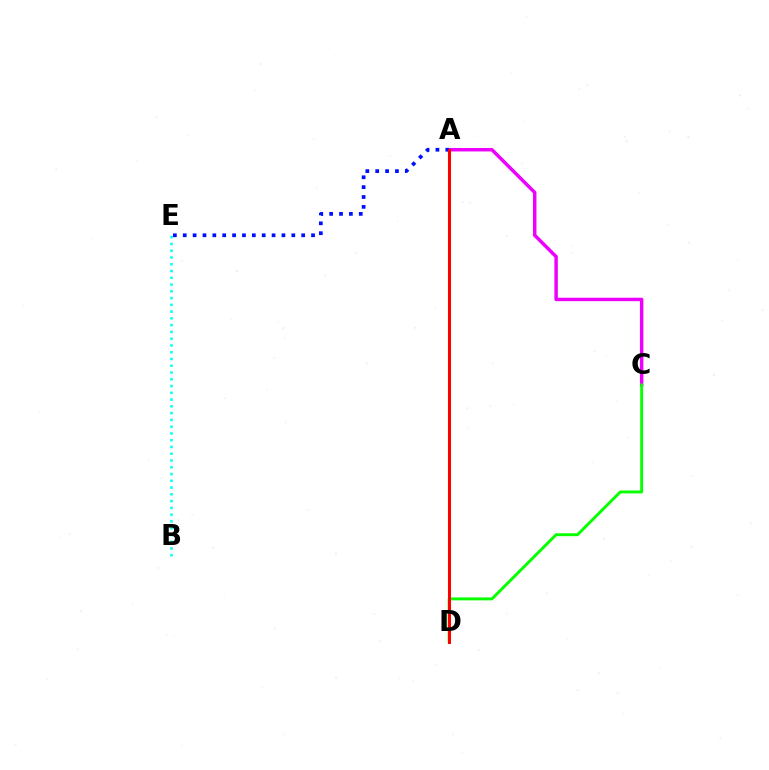{('A', 'D'): [{'color': '#fcf500', 'line_style': 'solid', 'thickness': 1.59}, {'color': '#ff0000', 'line_style': 'solid', 'thickness': 2.17}], ('A', 'C'): [{'color': '#ee00ff', 'line_style': 'solid', 'thickness': 2.49}], ('C', 'D'): [{'color': '#08ff00', 'line_style': 'solid', 'thickness': 2.1}], ('B', 'E'): [{'color': '#00fff6', 'line_style': 'dotted', 'thickness': 1.84}], ('A', 'E'): [{'color': '#0010ff', 'line_style': 'dotted', 'thickness': 2.68}]}